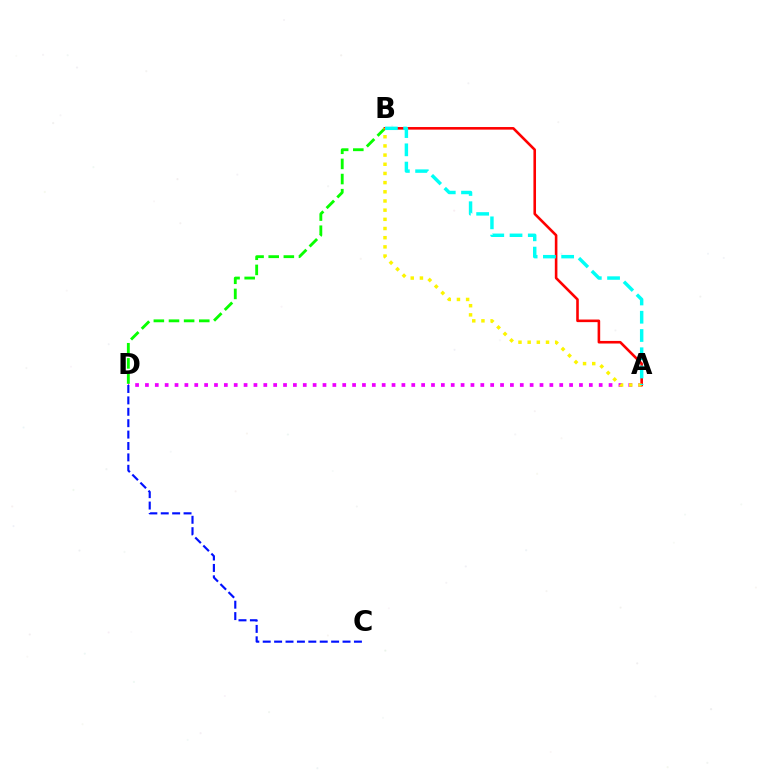{('A', 'D'): [{'color': '#ee00ff', 'line_style': 'dotted', 'thickness': 2.68}], ('B', 'D'): [{'color': '#08ff00', 'line_style': 'dashed', 'thickness': 2.06}], ('A', 'B'): [{'color': '#ff0000', 'line_style': 'solid', 'thickness': 1.87}, {'color': '#fcf500', 'line_style': 'dotted', 'thickness': 2.49}, {'color': '#00fff6', 'line_style': 'dashed', 'thickness': 2.48}], ('C', 'D'): [{'color': '#0010ff', 'line_style': 'dashed', 'thickness': 1.55}]}